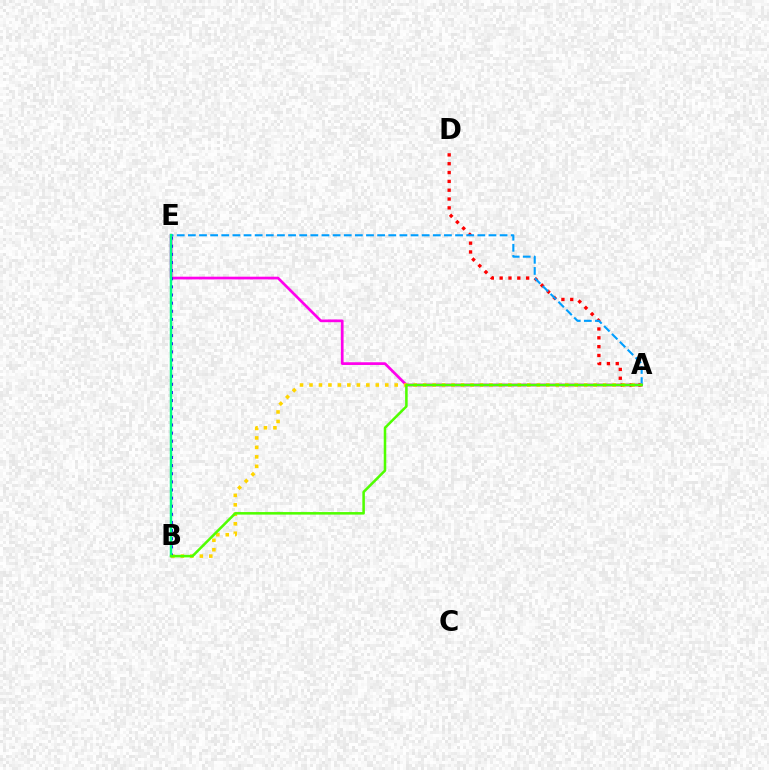{('A', 'E'): [{'color': '#ff00ed', 'line_style': 'solid', 'thickness': 1.96}, {'color': '#009eff', 'line_style': 'dashed', 'thickness': 1.51}], ('A', 'D'): [{'color': '#ff0000', 'line_style': 'dotted', 'thickness': 2.4}], ('A', 'B'): [{'color': '#ffd500', 'line_style': 'dotted', 'thickness': 2.57}, {'color': '#4fff00', 'line_style': 'solid', 'thickness': 1.83}], ('B', 'E'): [{'color': '#3700ff', 'line_style': 'dotted', 'thickness': 2.21}, {'color': '#00ff86', 'line_style': 'solid', 'thickness': 1.74}]}